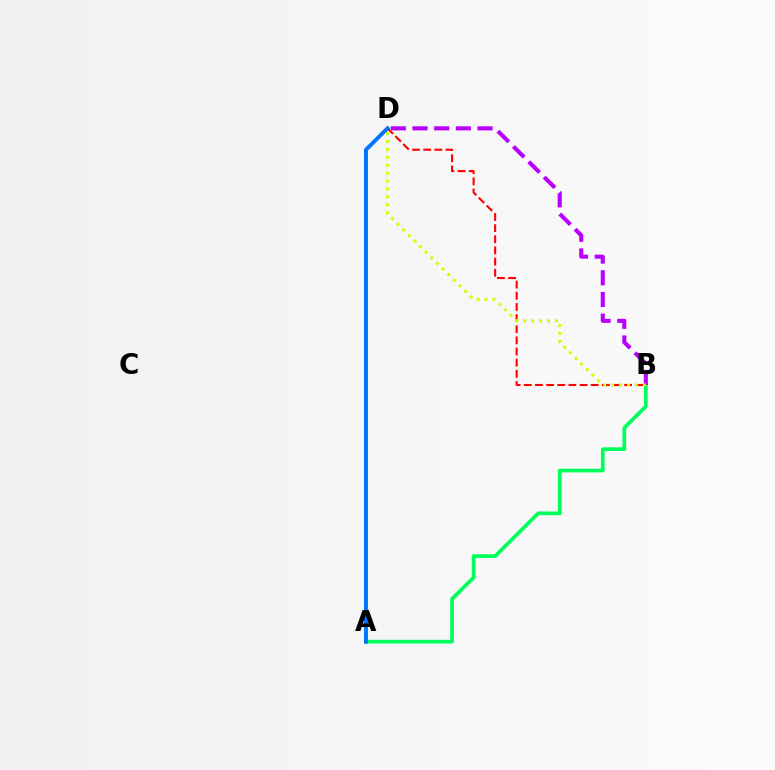{('A', 'B'): [{'color': '#00ff5c', 'line_style': 'solid', 'thickness': 2.67}], ('B', 'D'): [{'color': '#ff0000', 'line_style': 'dashed', 'thickness': 1.51}, {'color': '#b900ff', 'line_style': 'dashed', 'thickness': 2.95}, {'color': '#d1ff00', 'line_style': 'dotted', 'thickness': 2.15}], ('A', 'D'): [{'color': '#0074ff', 'line_style': 'solid', 'thickness': 2.83}]}